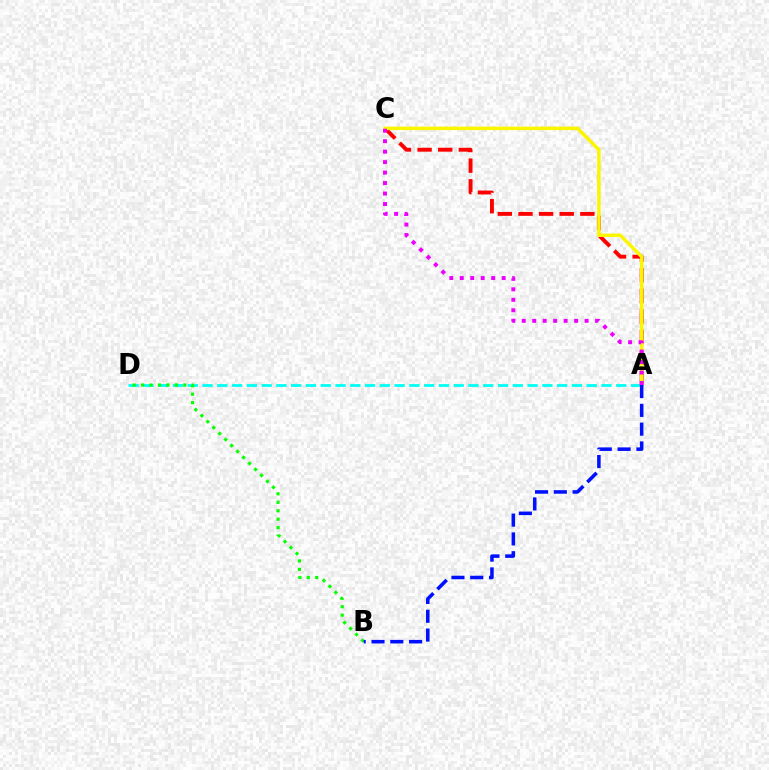{('A', 'D'): [{'color': '#00fff6', 'line_style': 'dashed', 'thickness': 2.01}], ('B', 'D'): [{'color': '#08ff00', 'line_style': 'dotted', 'thickness': 2.29}], ('A', 'C'): [{'color': '#ff0000', 'line_style': 'dashed', 'thickness': 2.8}, {'color': '#fcf500', 'line_style': 'solid', 'thickness': 2.49}, {'color': '#ee00ff', 'line_style': 'dotted', 'thickness': 2.85}], ('A', 'B'): [{'color': '#0010ff', 'line_style': 'dashed', 'thickness': 2.55}]}